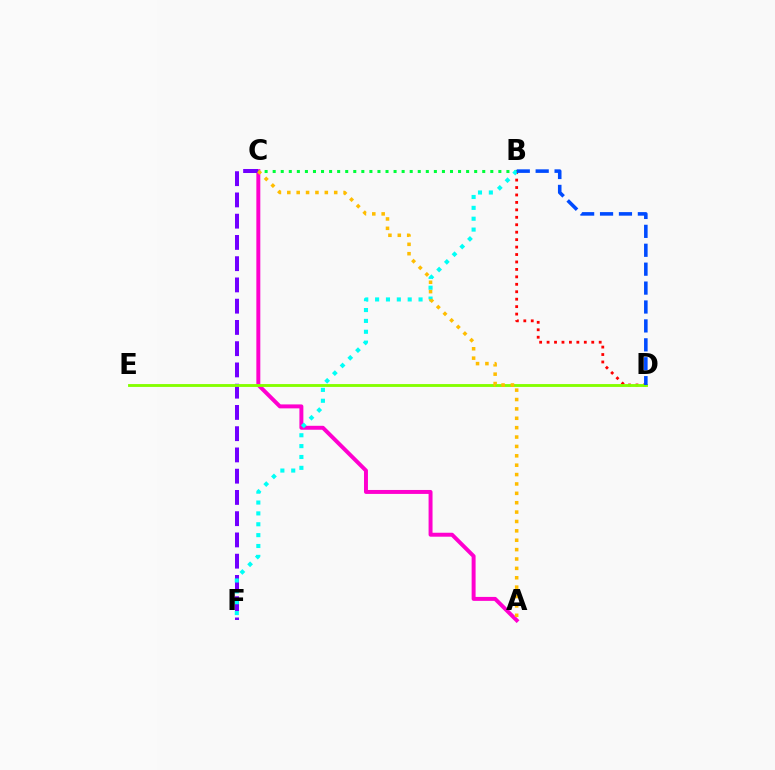{('A', 'C'): [{'color': '#ff00cf', 'line_style': 'solid', 'thickness': 2.85}, {'color': '#ffbd00', 'line_style': 'dotted', 'thickness': 2.55}], ('B', 'C'): [{'color': '#00ff39', 'line_style': 'dotted', 'thickness': 2.19}], ('B', 'D'): [{'color': '#ff0000', 'line_style': 'dotted', 'thickness': 2.02}, {'color': '#004bff', 'line_style': 'dashed', 'thickness': 2.57}], ('C', 'F'): [{'color': '#7200ff', 'line_style': 'dashed', 'thickness': 2.89}], ('D', 'E'): [{'color': '#84ff00', 'line_style': 'solid', 'thickness': 2.06}], ('B', 'F'): [{'color': '#00fff6', 'line_style': 'dotted', 'thickness': 2.95}]}